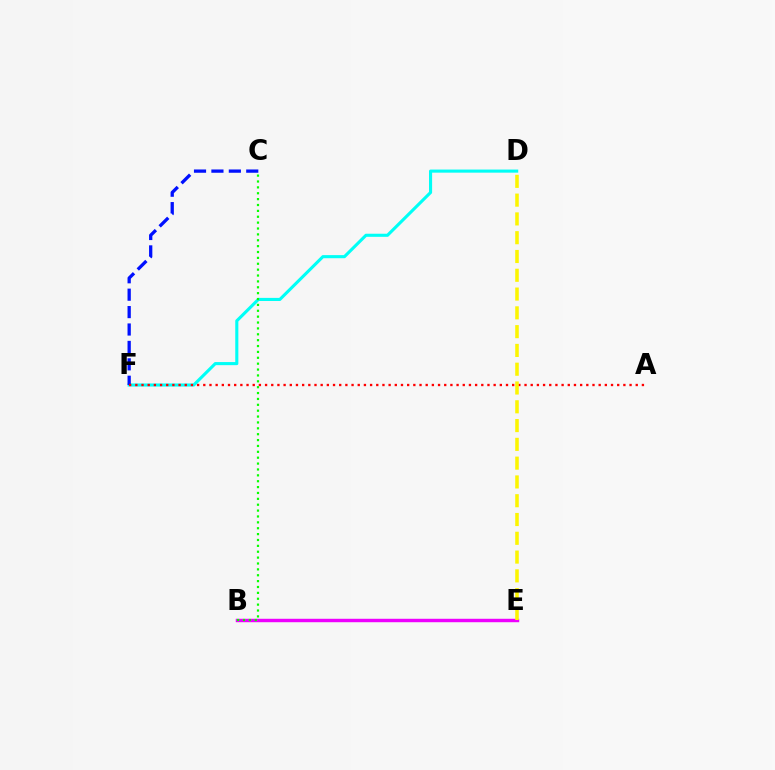{('B', 'E'): [{'color': '#ee00ff', 'line_style': 'solid', 'thickness': 2.47}], ('D', 'F'): [{'color': '#00fff6', 'line_style': 'solid', 'thickness': 2.23}], ('C', 'F'): [{'color': '#0010ff', 'line_style': 'dashed', 'thickness': 2.37}], ('A', 'F'): [{'color': '#ff0000', 'line_style': 'dotted', 'thickness': 1.68}], ('B', 'C'): [{'color': '#08ff00', 'line_style': 'dotted', 'thickness': 1.6}], ('D', 'E'): [{'color': '#fcf500', 'line_style': 'dashed', 'thickness': 2.55}]}